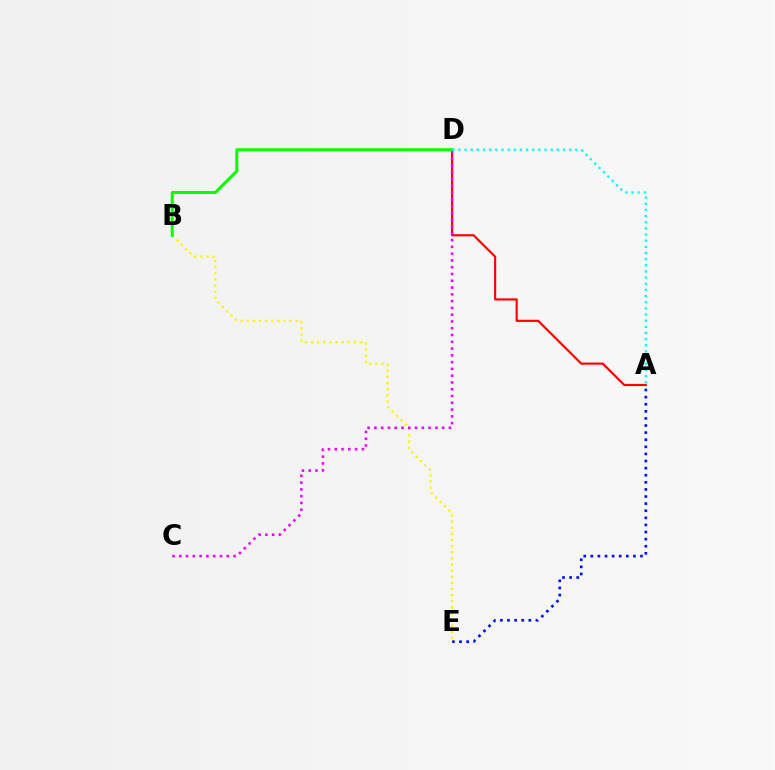{('A', 'D'): [{'color': '#ff0000', 'line_style': 'solid', 'thickness': 1.55}, {'color': '#00fff6', 'line_style': 'dotted', 'thickness': 1.67}], ('A', 'E'): [{'color': '#0010ff', 'line_style': 'dotted', 'thickness': 1.93}], ('B', 'E'): [{'color': '#fcf500', 'line_style': 'dotted', 'thickness': 1.66}], ('C', 'D'): [{'color': '#ee00ff', 'line_style': 'dotted', 'thickness': 1.84}], ('B', 'D'): [{'color': '#08ff00', 'line_style': 'solid', 'thickness': 2.17}]}